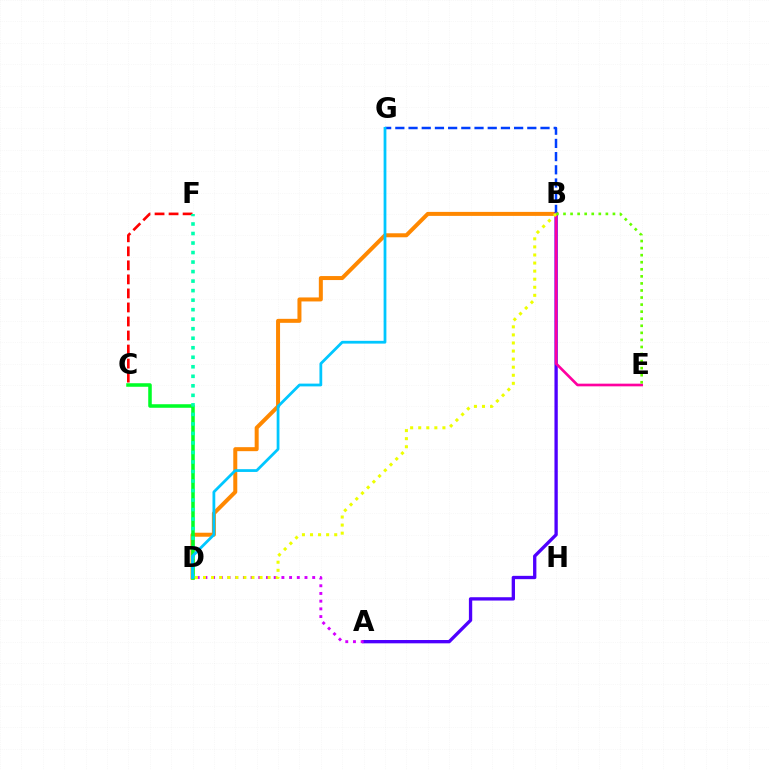{('B', 'D'): [{'color': '#ff8800', 'line_style': 'solid', 'thickness': 2.88}, {'color': '#eeff00', 'line_style': 'dotted', 'thickness': 2.19}], ('C', 'D'): [{'color': '#00ff27', 'line_style': 'solid', 'thickness': 2.55}], ('C', 'F'): [{'color': '#ff0000', 'line_style': 'dashed', 'thickness': 1.91}], ('A', 'B'): [{'color': '#4f00ff', 'line_style': 'solid', 'thickness': 2.39}], ('A', 'D'): [{'color': '#d600ff', 'line_style': 'dotted', 'thickness': 2.09}], ('D', 'F'): [{'color': '#00ffaf', 'line_style': 'dotted', 'thickness': 2.59}], ('B', 'G'): [{'color': '#003fff', 'line_style': 'dashed', 'thickness': 1.79}], ('B', 'E'): [{'color': '#ff00a0', 'line_style': 'solid', 'thickness': 1.92}, {'color': '#66ff00', 'line_style': 'dotted', 'thickness': 1.92}], ('D', 'G'): [{'color': '#00c7ff', 'line_style': 'solid', 'thickness': 2.0}]}